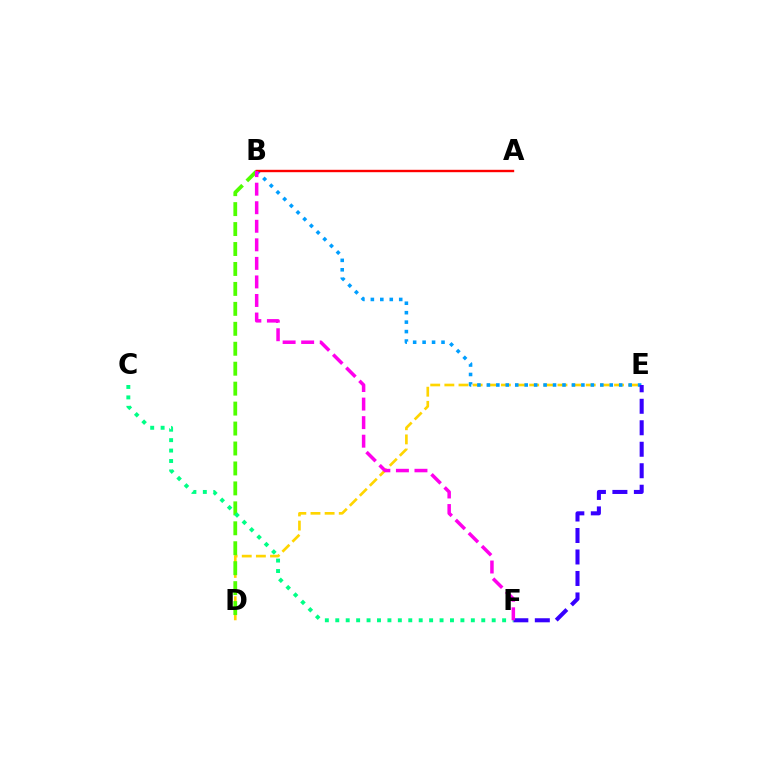{('D', 'E'): [{'color': '#ffd500', 'line_style': 'dashed', 'thickness': 1.92}], ('B', 'E'): [{'color': '#009eff', 'line_style': 'dotted', 'thickness': 2.57}], ('E', 'F'): [{'color': '#3700ff', 'line_style': 'dashed', 'thickness': 2.92}], ('B', 'D'): [{'color': '#4fff00', 'line_style': 'dashed', 'thickness': 2.71}], ('C', 'F'): [{'color': '#00ff86', 'line_style': 'dotted', 'thickness': 2.83}], ('A', 'B'): [{'color': '#ff0000', 'line_style': 'solid', 'thickness': 1.72}], ('B', 'F'): [{'color': '#ff00ed', 'line_style': 'dashed', 'thickness': 2.52}]}